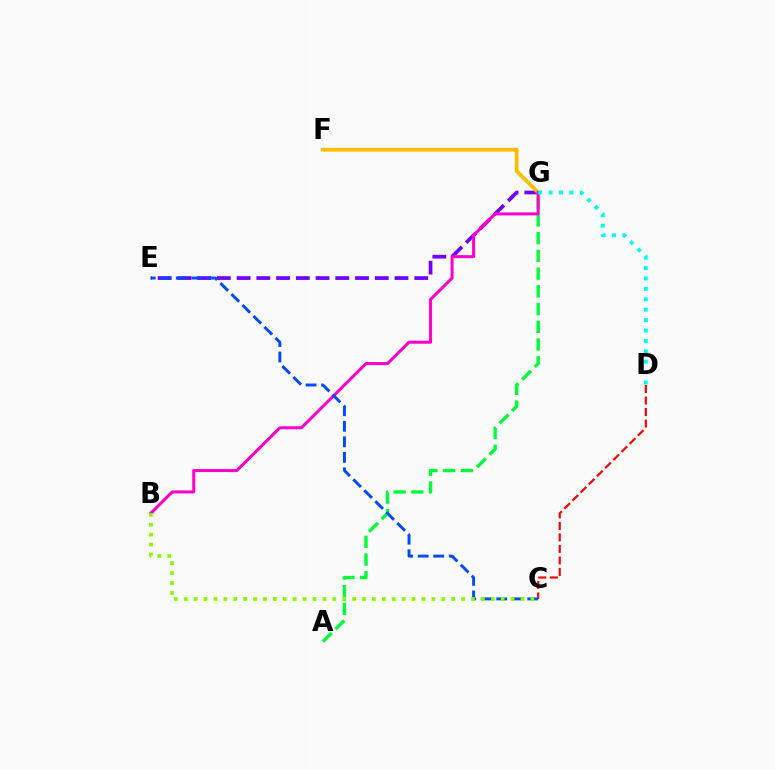{('C', 'D'): [{'color': '#ff0000', 'line_style': 'dashed', 'thickness': 1.56}], ('E', 'G'): [{'color': '#7200ff', 'line_style': 'dashed', 'thickness': 2.68}], ('A', 'G'): [{'color': '#00ff39', 'line_style': 'dashed', 'thickness': 2.41}], ('F', 'G'): [{'color': '#ffbd00', 'line_style': 'solid', 'thickness': 2.72}], ('B', 'G'): [{'color': '#ff00cf', 'line_style': 'solid', 'thickness': 2.18}], ('C', 'E'): [{'color': '#004bff', 'line_style': 'dashed', 'thickness': 2.11}], ('B', 'C'): [{'color': '#84ff00', 'line_style': 'dotted', 'thickness': 2.69}], ('D', 'G'): [{'color': '#00fff6', 'line_style': 'dotted', 'thickness': 2.83}]}